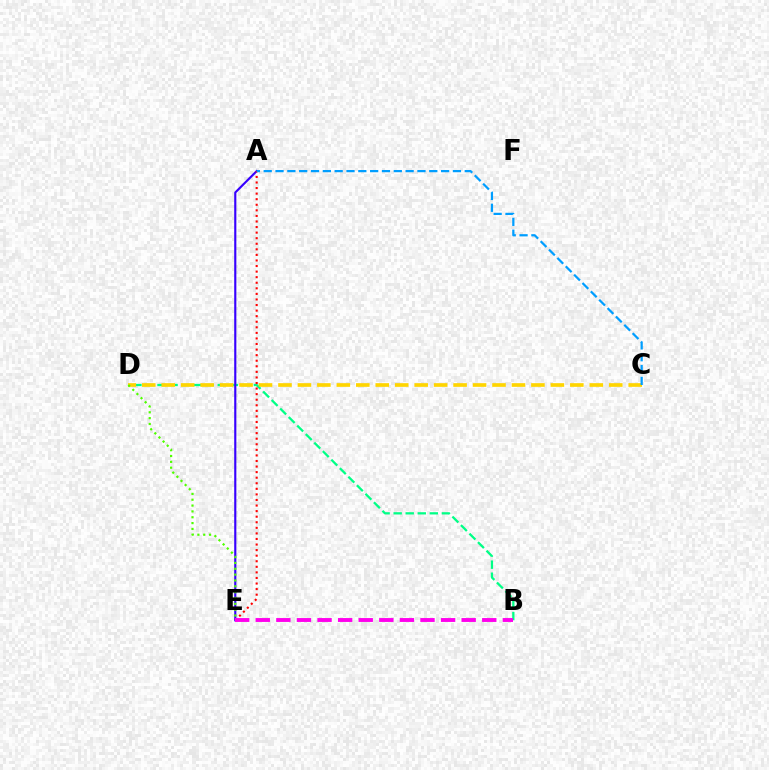{('B', 'D'): [{'color': '#00ff86', 'line_style': 'dashed', 'thickness': 1.64}], ('C', 'D'): [{'color': '#ffd500', 'line_style': 'dashed', 'thickness': 2.64}], ('A', 'E'): [{'color': '#3700ff', 'line_style': 'solid', 'thickness': 1.54}, {'color': '#ff0000', 'line_style': 'dotted', 'thickness': 1.51}], ('D', 'E'): [{'color': '#4fff00', 'line_style': 'dotted', 'thickness': 1.59}], ('B', 'E'): [{'color': '#ff00ed', 'line_style': 'dashed', 'thickness': 2.8}], ('A', 'C'): [{'color': '#009eff', 'line_style': 'dashed', 'thickness': 1.61}]}